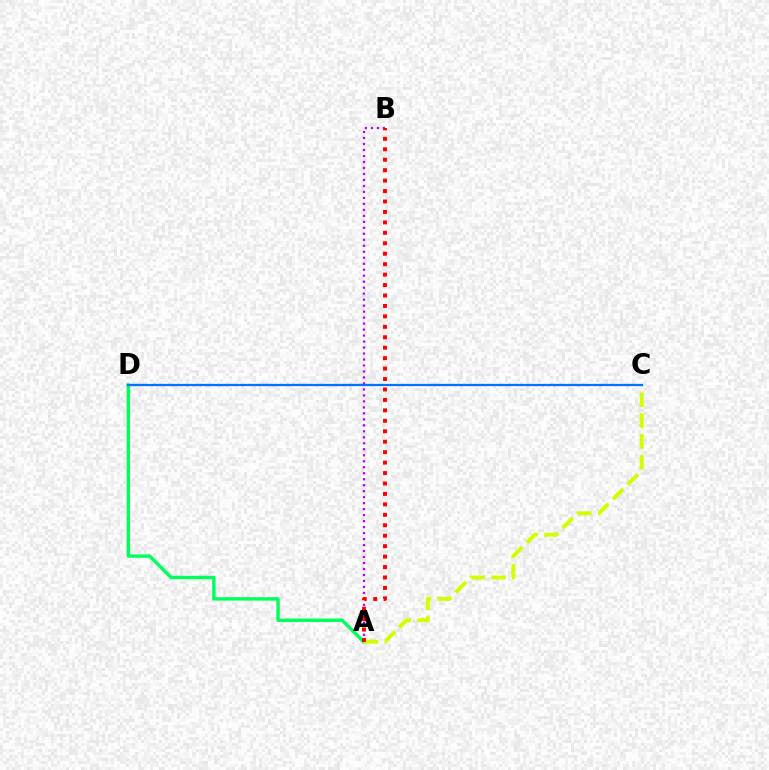{('A', 'D'): [{'color': '#00ff5c', 'line_style': 'solid', 'thickness': 2.44}], ('A', 'C'): [{'color': '#d1ff00', 'line_style': 'dashed', 'thickness': 2.83}], ('C', 'D'): [{'color': '#0074ff', 'line_style': 'solid', 'thickness': 1.63}], ('A', 'B'): [{'color': '#b900ff', 'line_style': 'dotted', 'thickness': 1.63}, {'color': '#ff0000', 'line_style': 'dotted', 'thickness': 2.84}]}